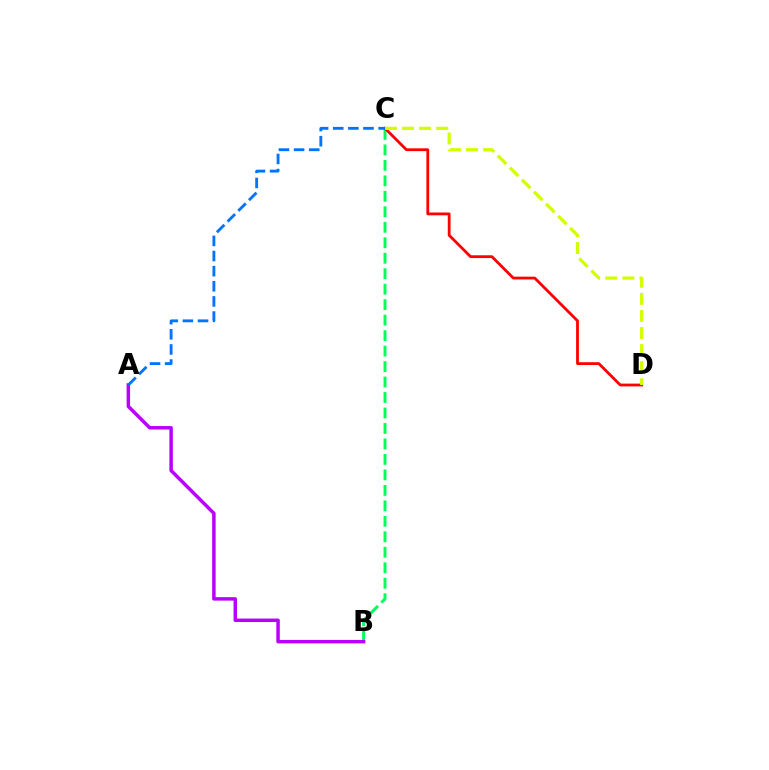{('B', 'C'): [{'color': '#00ff5c', 'line_style': 'dashed', 'thickness': 2.1}], ('A', 'B'): [{'color': '#b900ff', 'line_style': 'solid', 'thickness': 2.5}], ('C', 'D'): [{'color': '#ff0000', 'line_style': 'solid', 'thickness': 2.01}, {'color': '#d1ff00', 'line_style': 'dashed', 'thickness': 2.32}], ('A', 'C'): [{'color': '#0074ff', 'line_style': 'dashed', 'thickness': 2.06}]}